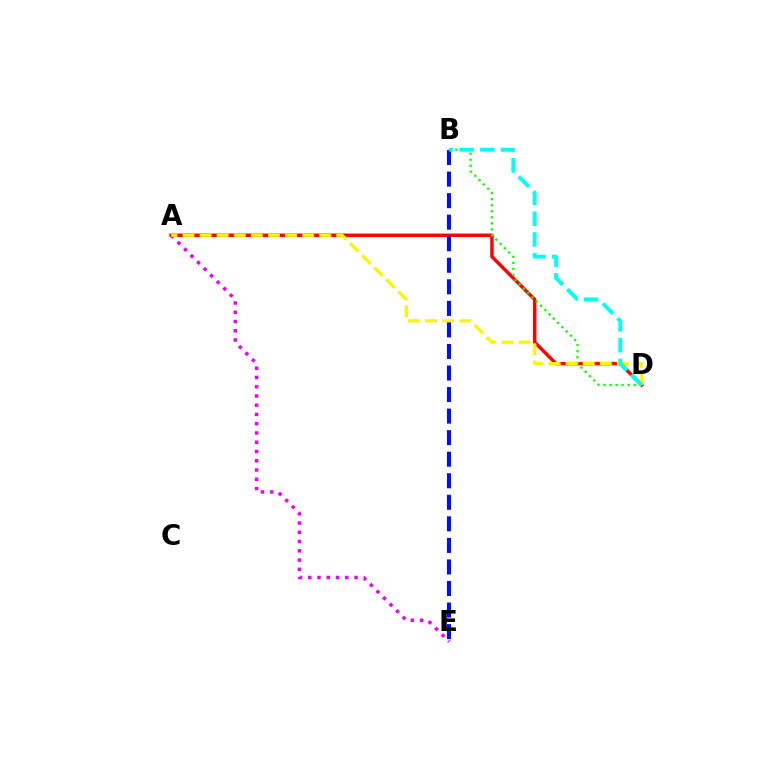{('A', 'D'): [{'color': '#ff0000', 'line_style': 'solid', 'thickness': 2.48}, {'color': '#fcf500', 'line_style': 'dashed', 'thickness': 2.32}], ('A', 'E'): [{'color': '#ee00ff', 'line_style': 'dotted', 'thickness': 2.51}], ('B', 'D'): [{'color': '#08ff00', 'line_style': 'dotted', 'thickness': 1.64}, {'color': '#00fff6', 'line_style': 'dashed', 'thickness': 2.82}], ('B', 'E'): [{'color': '#0010ff', 'line_style': 'dashed', 'thickness': 2.93}]}